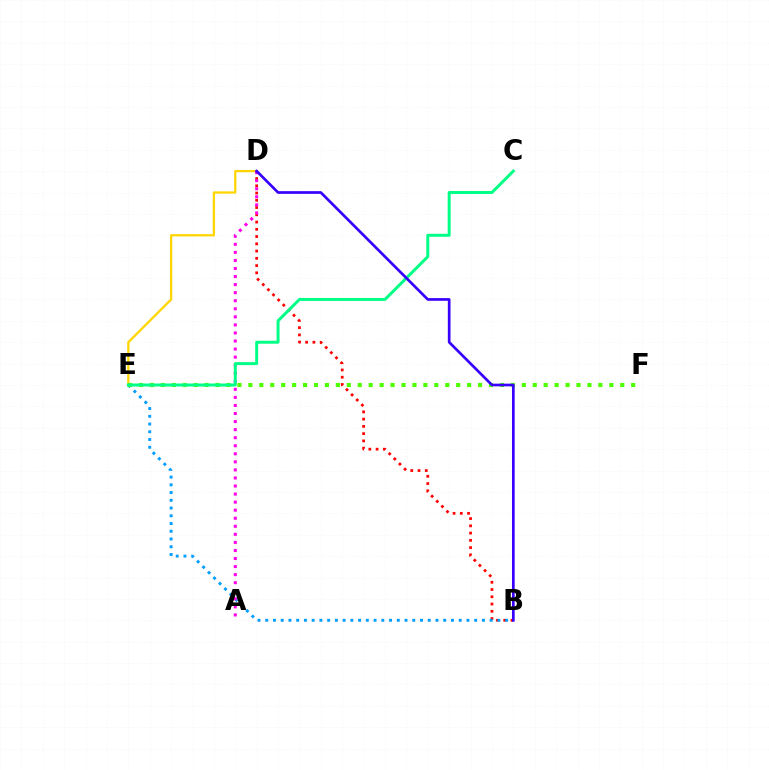{('D', 'E'): [{'color': '#ffd500', 'line_style': 'solid', 'thickness': 1.64}], ('B', 'D'): [{'color': '#ff0000', 'line_style': 'dotted', 'thickness': 1.97}, {'color': '#3700ff', 'line_style': 'solid', 'thickness': 1.93}], ('B', 'E'): [{'color': '#009eff', 'line_style': 'dotted', 'thickness': 2.1}], ('A', 'D'): [{'color': '#ff00ed', 'line_style': 'dotted', 'thickness': 2.19}], ('E', 'F'): [{'color': '#4fff00', 'line_style': 'dotted', 'thickness': 2.97}], ('C', 'E'): [{'color': '#00ff86', 'line_style': 'solid', 'thickness': 2.15}]}